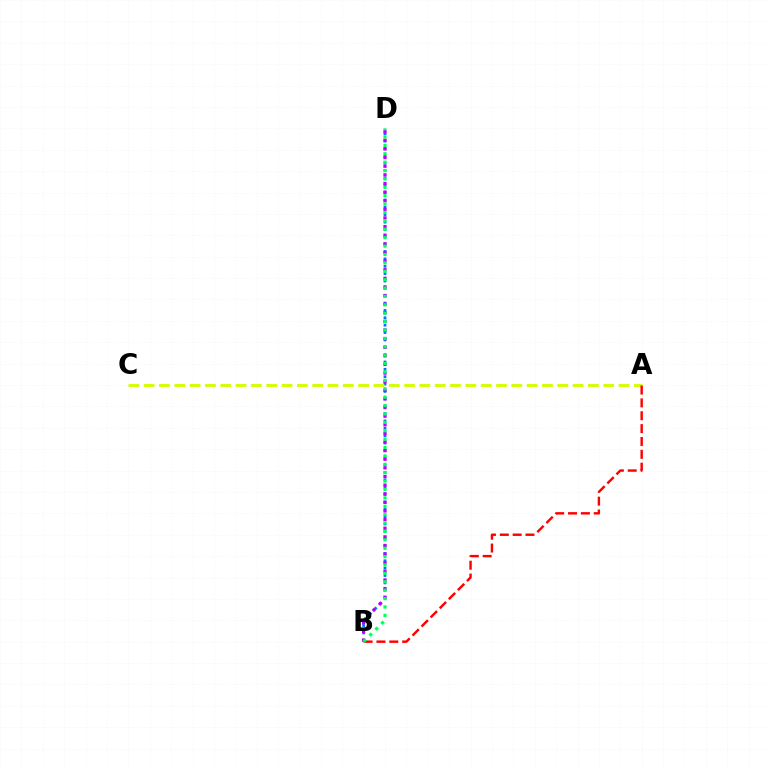{('B', 'D'): [{'color': '#0074ff', 'line_style': 'dotted', 'thickness': 2.0}, {'color': '#b900ff', 'line_style': 'dotted', 'thickness': 2.34}, {'color': '#00ff5c', 'line_style': 'dotted', 'thickness': 2.28}], ('A', 'C'): [{'color': '#d1ff00', 'line_style': 'dashed', 'thickness': 2.08}], ('A', 'B'): [{'color': '#ff0000', 'line_style': 'dashed', 'thickness': 1.75}]}